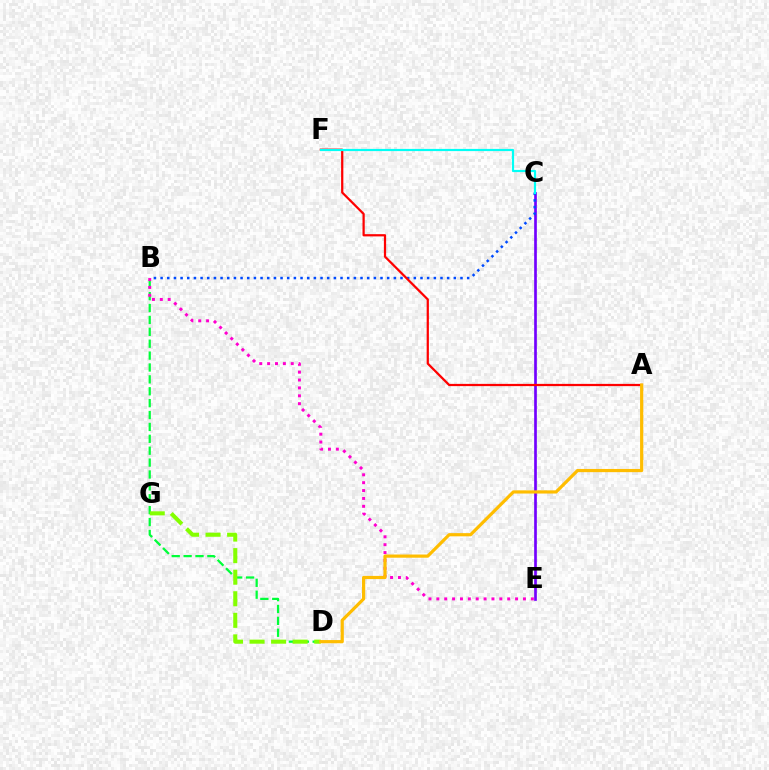{('C', 'E'): [{'color': '#7200ff', 'line_style': 'solid', 'thickness': 1.93}], ('B', 'D'): [{'color': '#00ff39', 'line_style': 'dashed', 'thickness': 1.61}], ('D', 'G'): [{'color': '#84ff00', 'line_style': 'dashed', 'thickness': 2.93}], ('B', 'E'): [{'color': '#ff00cf', 'line_style': 'dotted', 'thickness': 2.14}], ('B', 'C'): [{'color': '#004bff', 'line_style': 'dotted', 'thickness': 1.81}], ('A', 'F'): [{'color': '#ff0000', 'line_style': 'solid', 'thickness': 1.61}], ('A', 'D'): [{'color': '#ffbd00', 'line_style': 'solid', 'thickness': 2.3}], ('C', 'F'): [{'color': '#00fff6', 'line_style': 'solid', 'thickness': 1.57}]}